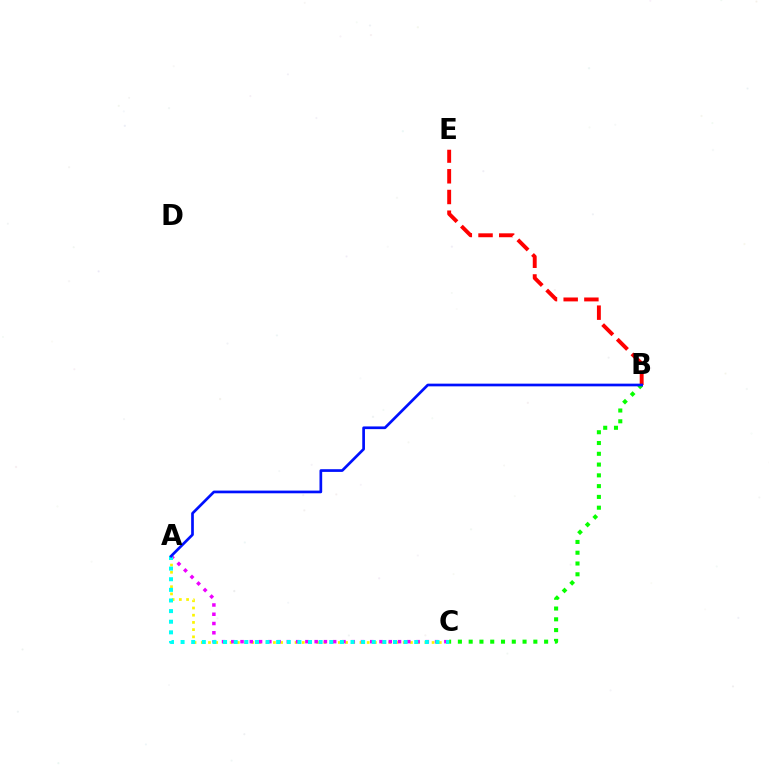{('B', 'C'): [{'color': '#08ff00', 'line_style': 'dotted', 'thickness': 2.93}], ('A', 'C'): [{'color': '#fcf500', 'line_style': 'dotted', 'thickness': 1.96}, {'color': '#ee00ff', 'line_style': 'dotted', 'thickness': 2.52}, {'color': '#00fff6', 'line_style': 'dotted', 'thickness': 2.89}], ('B', 'E'): [{'color': '#ff0000', 'line_style': 'dashed', 'thickness': 2.81}], ('A', 'B'): [{'color': '#0010ff', 'line_style': 'solid', 'thickness': 1.94}]}